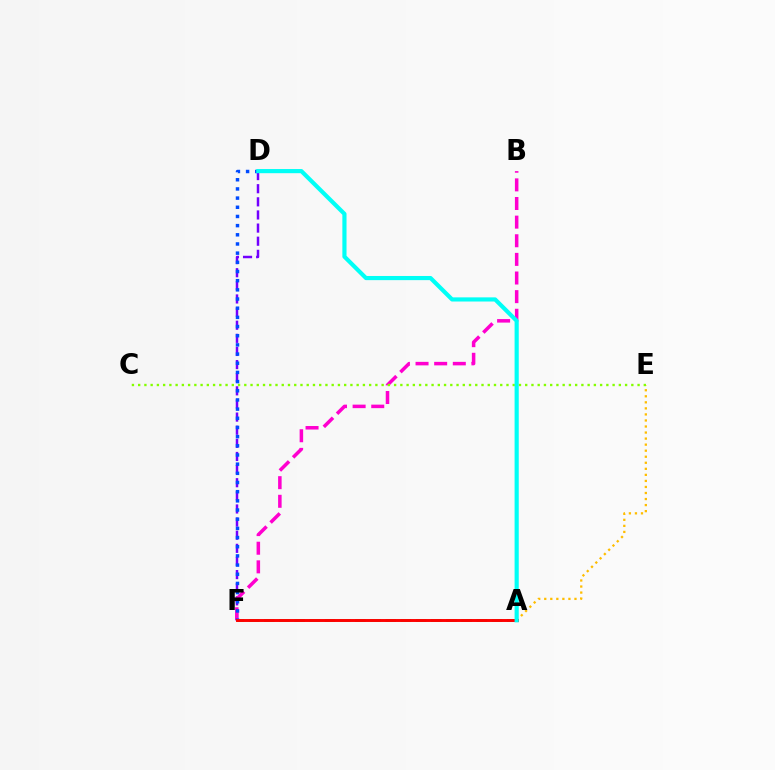{('A', 'E'): [{'color': '#ffbd00', 'line_style': 'dotted', 'thickness': 1.64}], ('D', 'F'): [{'color': '#7200ff', 'line_style': 'dashed', 'thickness': 1.78}, {'color': '#004bff', 'line_style': 'dotted', 'thickness': 2.49}], ('A', 'F'): [{'color': '#00ff39', 'line_style': 'dashed', 'thickness': 2.06}, {'color': '#ff0000', 'line_style': 'solid', 'thickness': 2.11}], ('B', 'F'): [{'color': '#ff00cf', 'line_style': 'dashed', 'thickness': 2.53}], ('C', 'E'): [{'color': '#84ff00', 'line_style': 'dotted', 'thickness': 1.7}], ('A', 'D'): [{'color': '#00fff6', 'line_style': 'solid', 'thickness': 2.99}]}